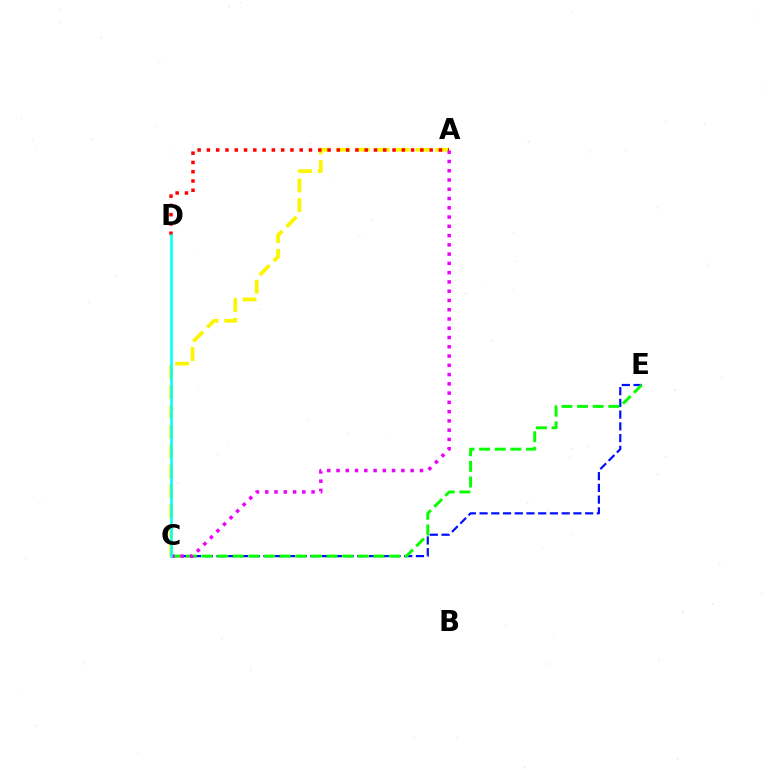{('C', 'E'): [{'color': '#0010ff', 'line_style': 'dashed', 'thickness': 1.59}, {'color': '#08ff00', 'line_style': 'dashed', 'thickness': 2.12}], ('A', 'C'): [{'color': '#fcf500', 'line_style': 'dashed', 'thickness': 2.69}, {'color': '#ee00ff', 'line_style': 'dotted', 'thickness': 2.52}], ('A', 'D'): [{'color': '#ff0000', 'line_style': 'dotted', 'thickness': 2.52}], ('C', 'D'): [{'color': '#00fff6', 'line_style': 'solid', 'thickness': 1.84}]}